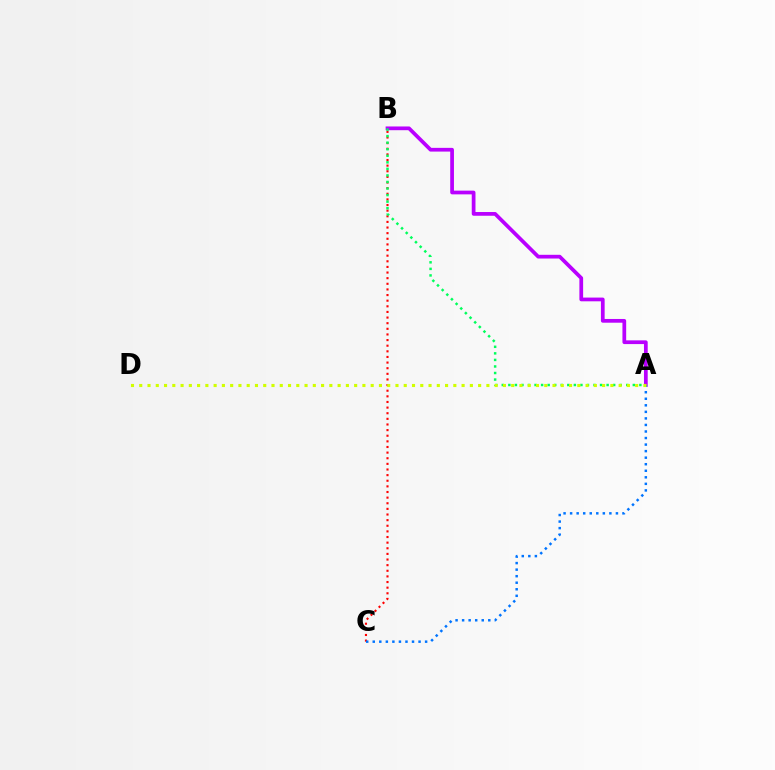{('B', 'C'): [{'color': '#ff0000', 'line_style': 'dotted', 'thickness': 1.53}], ('A', 'B'): [{'color': '#b900ff', 'line_style': 'solid', 'thickness': 2.69}, {'color': '#00ff5c', 'line_style': 'dotted', 'thickness': 1.78}], ('A', 'C'): [{'color': '#0074ff', 'line_style': 'dotted', 'thickness': 1.78}], ('A', 'D'): [{'color': '#d1ff00', 'line_style': 'dotted', 'thickness': 2.25}]}